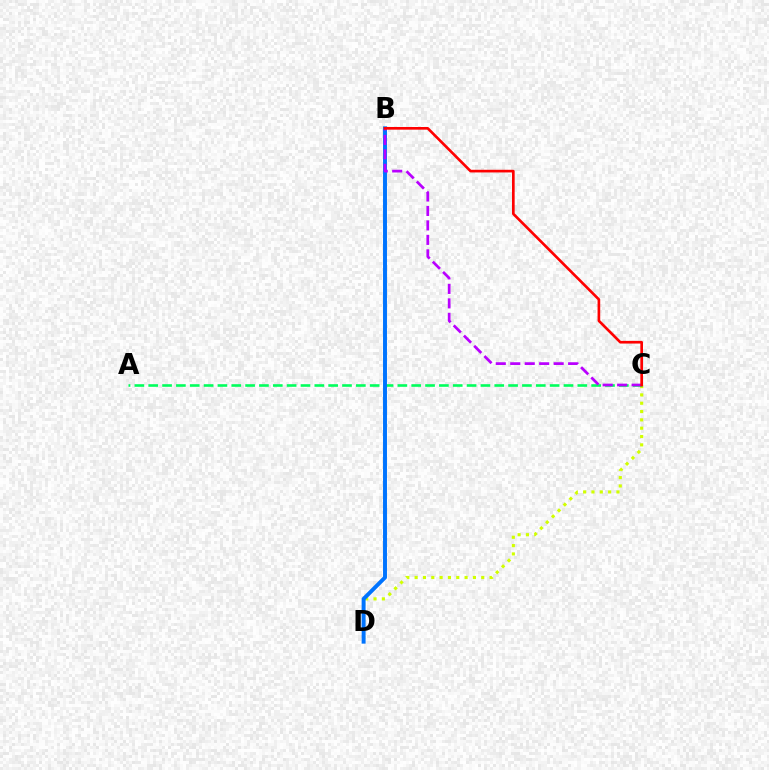{('C', 'D'): [{'color': '#d1ff00', 'line_style': 'dotted', 'thickness': 2.26}], ('A', 'C'): [{'color': '#00ff5c', 'line_style': 'dashed', 'thickness': 1.88}], ('B', 'D'): [{'color': '#0074ff', 'line_style': 'solid', 'thickness': 2.84}], ('B', 'C'): [{'color': '#b900ff', 'line_style': 'dashed', 'thickness': 1.97}, {'color': '#ff0000', 'line_style': 'solid', 'thickness': 1.91}]}